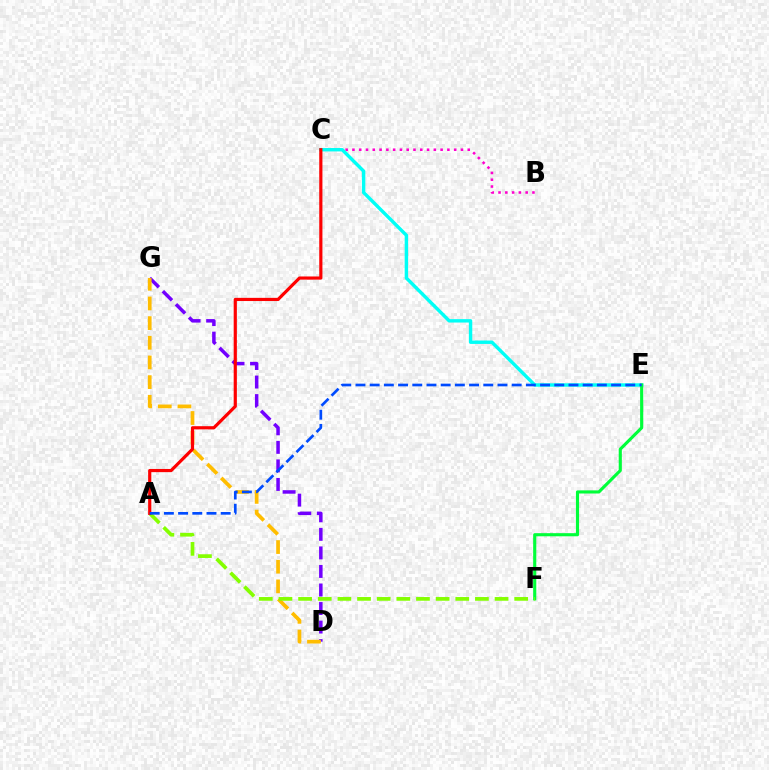{('B', 'C'): [{'color': '#ff00cf', 'line_style': 'dotted', 'thickness': 1.84}], ('D', 'G'): [{'color': '#7200ff', 'line_style': 'dashed', 'thickness': 2.52}, {'color': '#ffbd00', 'line_style': 'dashed', 'thickness': 2.67}], ('C', 'E'): [{'color': '#00fff6', 'line_style': 'solid', 'thickness': 2.45}], ('E', 'F'): [{'color': '#00ff39', 'line_style': 'solid', 'thickness': 2.25}], ('A', 'F'): [{'color': '#84ff00', 'line_style': 'dashed', 'thickness': 2.67}], ('A', 'C'): [{'color': '#ff0000', 'line_style': 'solid', 'thickness': 2.29}], ('A', 'E'): [{'color': '#004bff', 'line_style': 'dashed', 'thickness': 1.93}]}